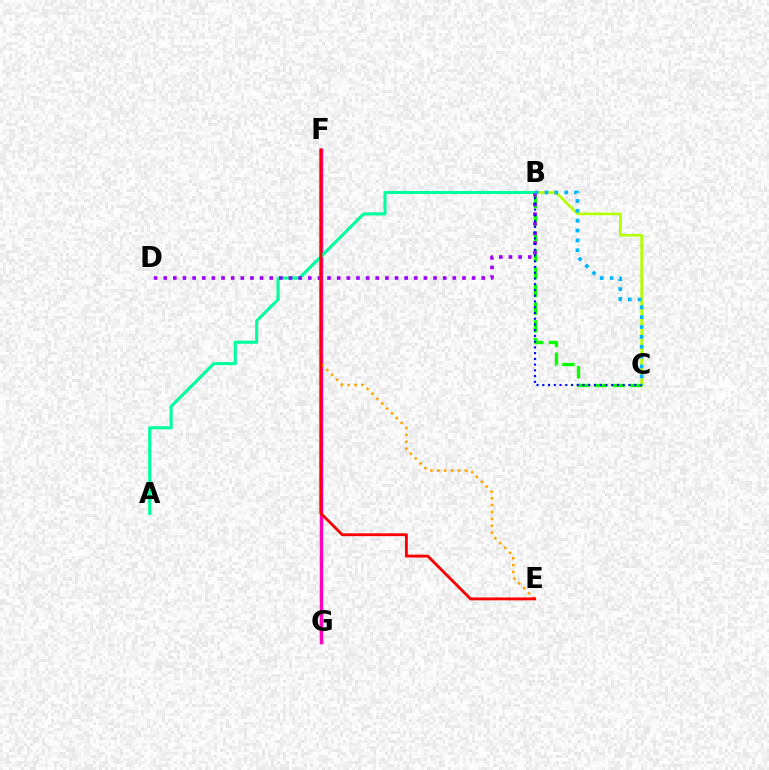{('F', 'G'): [{'color': '#ff00bd', 'line_style': 'solid', 'thickness': 2.51}], ('B', 'C'): [{'color': '#b3ff00', 'line_style': 'solid', 'thickness': 1.91}, {'color': '#08ff00', 'line_style': 'dashed', 'thickness': 2.41}, {'color': '#0010ff', 'line_style': 'dotted', 'thickness': 1.56}, {'color': '#00b5ff', 'line_style': 'dotted', 'thickness': 2.68}], ('A', 'B'): [{'color': '#00ff9d', 'line_style': 'solid', 'thickness': 2.23}], ('B', 'D'): [{'color': '#9b00ff', 'line_style': 'dotted', 'thickness': 2.62}], ('E', 'F'): [{'color': '#ffa500', 'line_style': 'dotted', 'thickness': 1.87}, {'color': '#ff0000', 'line_style': 'solid', 'thickness': 2.06}]}